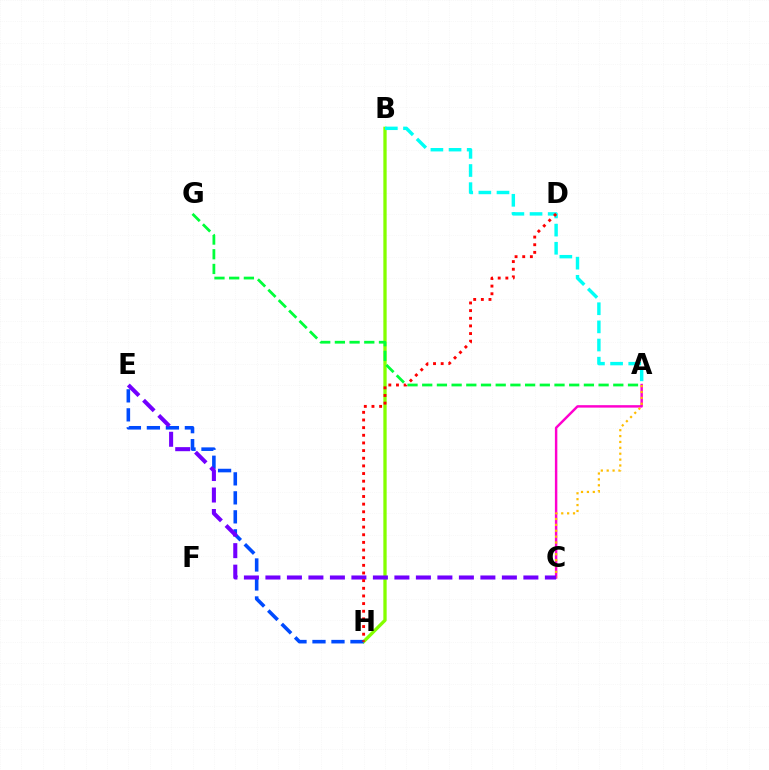{('A', 'C'): [{'color': '#ff00cf', 'line_style': 'solid', 'thickness': 1.76}, {'color': '#ffbd00', 'line_style': 'dotted', 'thickness': 1.6}], ('B', 'H'): [{'color': '#84ff00', 'line_style': 'solid', 'thickness': 2.38}], ('E', 'H'): [{'color': '#004bff', 'line_style': 'dashed', 'thickness': 2.58}], ('A', 'B'): [{'color': '#00fff6', 'line_style': 'dashed', 'thickness': 2.46}], ('A', 'G'): [{'color': '#00ff39', 'line_style': 'dashed', 'thickness': 2.0}], ('C', 'E'): [{'color': '#7200ff', 'line_style': 'dashed', 'thickness': 2.92}], ('D', 'H'): [{'color': '#ff0000', 'line_style': 'dotted', 'thickness': 2.08}]}